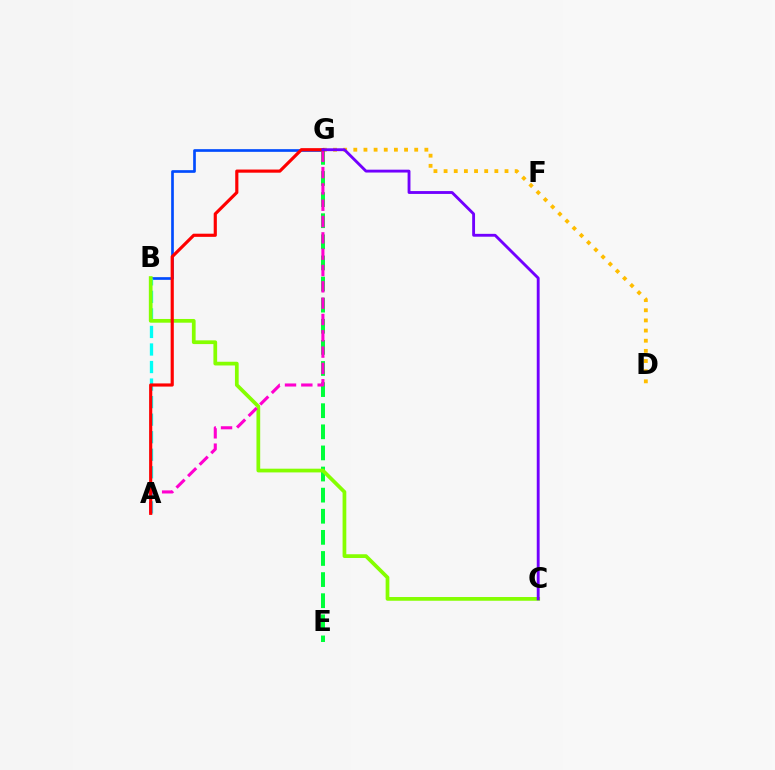{('D', 'G'): [{'color': '#ffbd00', 'line_style': 'dotted', 'thickness': 2.76}], ('B', 'G'): [{'color': '#004bff', 'line_style': 'solid', 'thickness': 1.93}], ('E', 'G'): [{'color': '#00ff39', 'line_style': 'dashed', 'thickness': 2.87}], ('A', 'B'): [{'color': '#00fff6', 'line_style': 'dashed', 'thickness': 2.38}], ('B', 'C'): [{'color': '#84ff00', 'line_style': 'solid', 'thickness': 2.68}], ('A', 'G'): [{'color': '#ff00cf', 'line_style': 'dashed', 'thickness': 2.22}, {'color': '#ff0000', 'line_style': 'solid', 'thickness': 2.27}], ('C', 'G'): [{'color': '#7200ff', 'line_style': 'solid', 'thickness': 2.06}]}